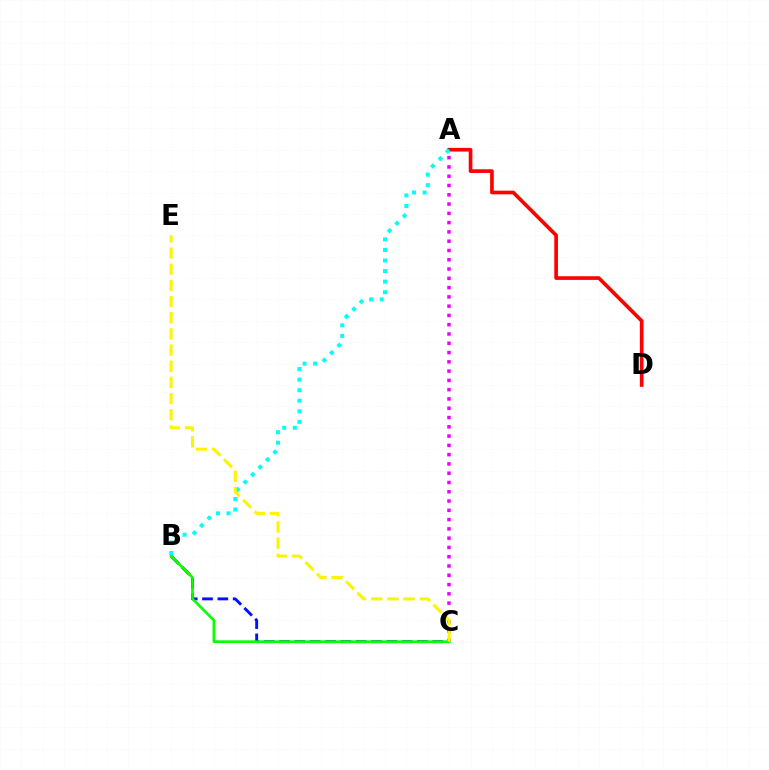{('A', 'D'): [{'color': '#ff0000', 'line_style': 'solid', 'thickness': 2.64}], ('A', 'C'): [{'color': '#ee00ff', 'line_style': 'dotted', 'thickness': 2.52}], ('B', 'C'): [{'color': '#0010ff', 'line_style': 'dashed', 'thickness': 2.08}, {'color': '#08ff00', 'line_style': 'solid', 'thickness': 1.92}], ('A', 'B'): [{'color': '#00fff6', 'line_style': 'dotted', 'thickness': 2.87}], ('C', 'E'): [{'color': '#fcf500', 'line_style': 'dashed', 'thickness': 2.2}]}